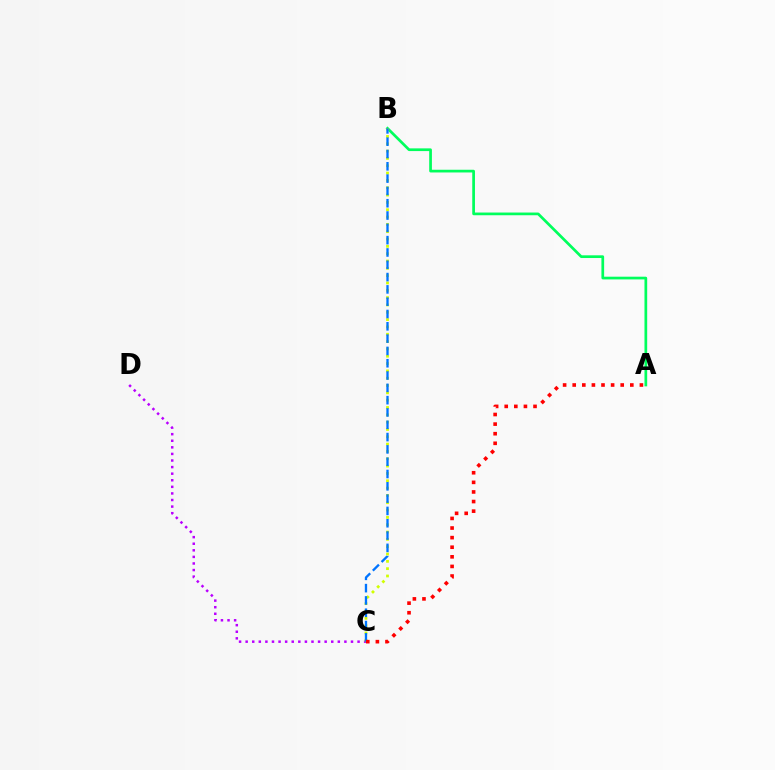{('C', 'D'): [{'color': '#b900ff', 'line_style': 'dotted', 'thickness': 1.79}], ('A', 'B'): [{'color': '#00ff5c', 'line_style': 'solid', 'thickness': 1.95}], ('B', 'C'): [{'color': '#d1ff00', 'line_style': 'dotted', 'thickness': 1.99}, {'color': '#0074ff', 'line_style': 'dashed', 'thickness': 1.67}], ('A', 'C'): [{'color': '#ff0000', 'line_style': 'dotted', 'thickness': 2.61}]}